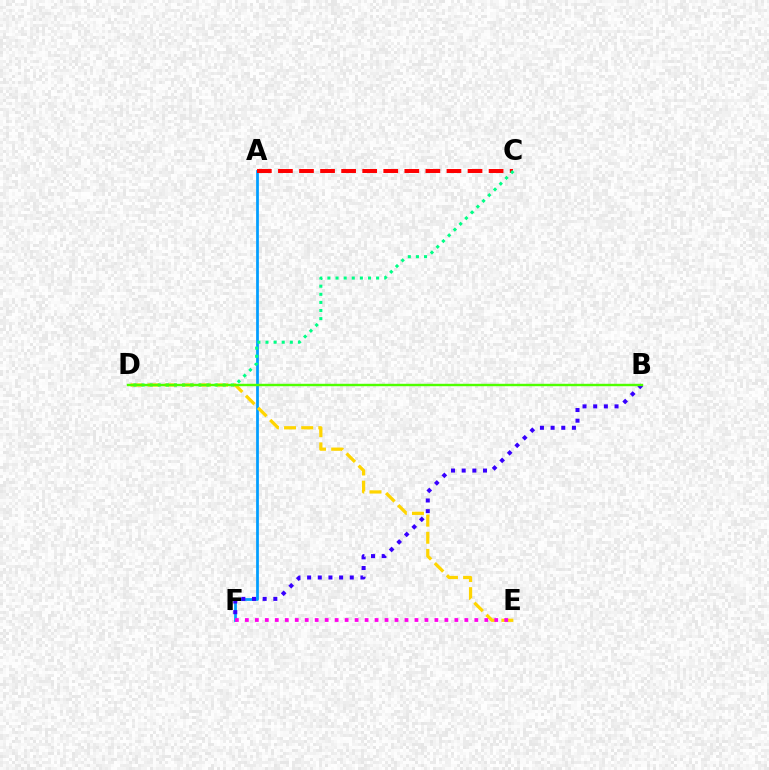{('A', 'F'): [{'color': '#009eff', 'line_style': 'solid', 'thickness': 1.98}], ('B', 'F'): [{'color': '#3700ff', 'line_style': 'dotted', 'thickness': 2.9}], ('D', 'E'): [{'color': '#ffd500', 'line_style': 'dashed', 'thickness': 2.33}], ('A', 'C'): [{'color': '#ff0000', 'line_style': 'dashed', 'thickness': 2.86}], ('E', 'F'): [{'color': '#ff00ed', 'line_style': 'dotted', 'thickness': 2.71}], ('C', 'D'): [{'color': '#00ff86', 'line_style': 'dotted', 'thickness': 2.2}], ('B', 'D'): [{'color': '#4fff00', 'line_style': 'solid', 'thickness': 1.74}]}